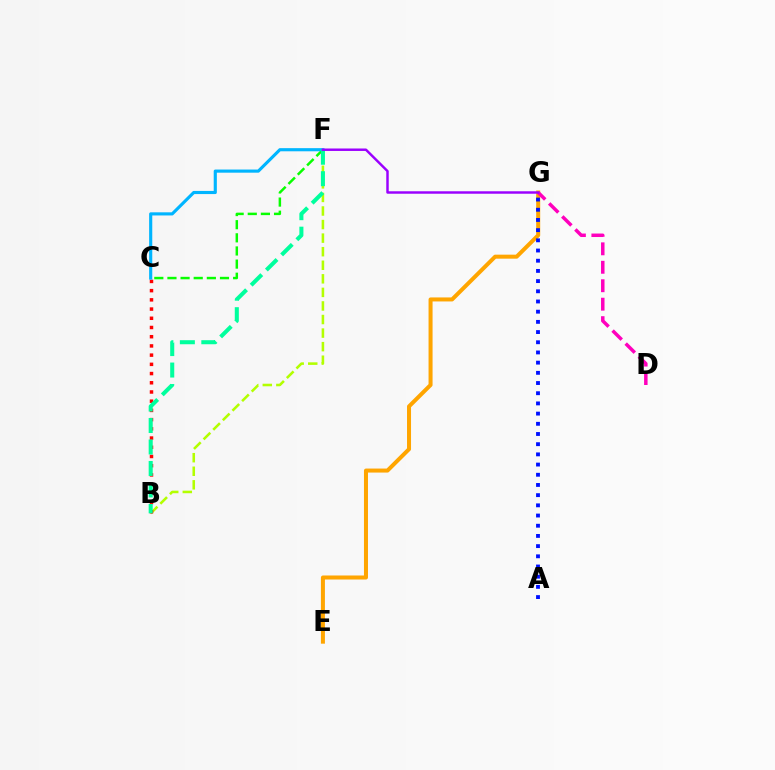{('E', 'G'): [{'color': '#ffa500', 'line_style': 'solid', 'thickness': 2.89}], ('B', 'F'): [{'color': '#b3ff00', 'line_style': 'dashed', 'thickness': 1.84}, {'color': '#00ff9d', 'line_style': 'dashed', 'thickness': 2.92}], ('D', 'G'): [{'color': '#ff00bd', 'line_style': 'dashed', 'thickness': 2.51}], ('C', 'F'): [{'color': '#08ff00', 'line_style': 'dashed', 'thickness': 1.78}, {'color': '#00b5ff', 'line_style': 'solid', 'thickness': 2.26}], ('A', 'G'): [{'color': '#0010ff', 'line_style': 'dotted', 'thickness': 2.77}], ('B', 'C'): [{'color': '#ff0000', 'line_style': 'dotted', 'thickness': 2.5}], ('F', 'G'): [{'color': '#9b00ff', 'line_style': 'solid', 'thickness': 1.77}]}